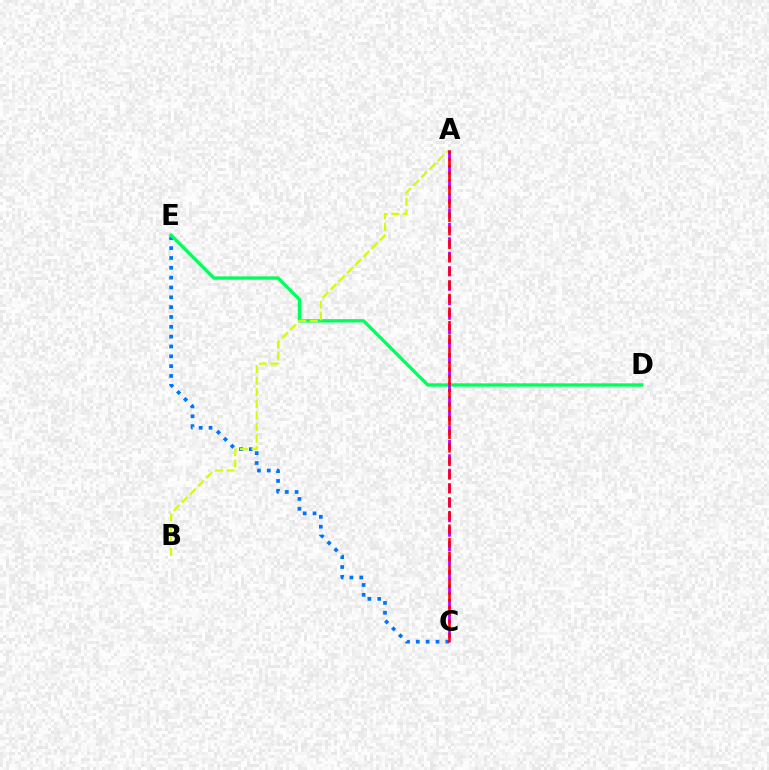{('C', 'E'): [{'color': '#0074ff', 'line_style': 'dotted', 'thickness': 2.67}], ('D', 'E'): [{'color': '#00ff5c', 'line_style': 'solid', 'thickness': 2.41}], ('A', 'B'): [{'color': '#d1ff00', 'line_style': 'dashed', 'thickness': 1.58}], ('A', 'C'): [{'color': '#b900ff', 'line_style': 'dashed', 'thickness': 1.97}, {'color': '#ff0000', 'line_style': 'dashed', 'thickness': 1.84}]}